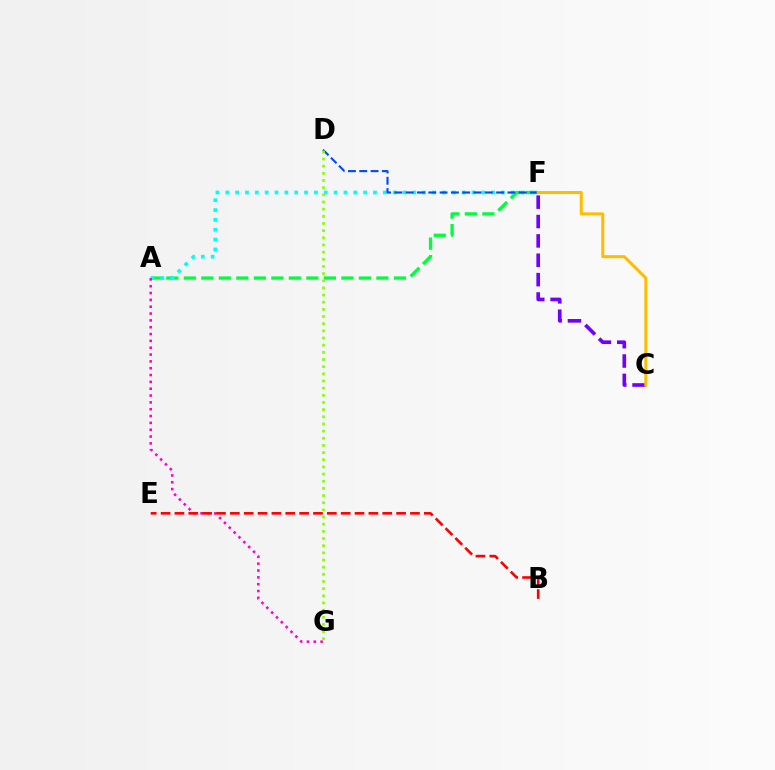{('A', 'F'): [{'color': '#00ff39', 'line_style': 'dashed', 'thickness': 2.38}, {'color': '#00fff6', 'line_style': 'dotted', 'thickness': 2.68}], ('A', 'G'): [{'color': '#ff00cf', 'line_style': 'dotted', 'thickness': 1.86}], ('D', 'F'): [{'color': '#004bff', 'line_style': 'dashed', 'thickness': 1.54}], ('B', 'E'): [{'color': '#ff0000', 'line_style': 'dashed', 'thickness': 1.88}], ('C', 'F'): [{'color': '#7200ff', 'line_style': 'dashed', 'thickness': 2.63}, {'color': '#ffbd00', 'line_style': 'solid', 'thickness': 2.18}], ('D', 'G'): [{'color': '#84ff00', 'line_style': 'dotted', 'thickness': 1.95}]}